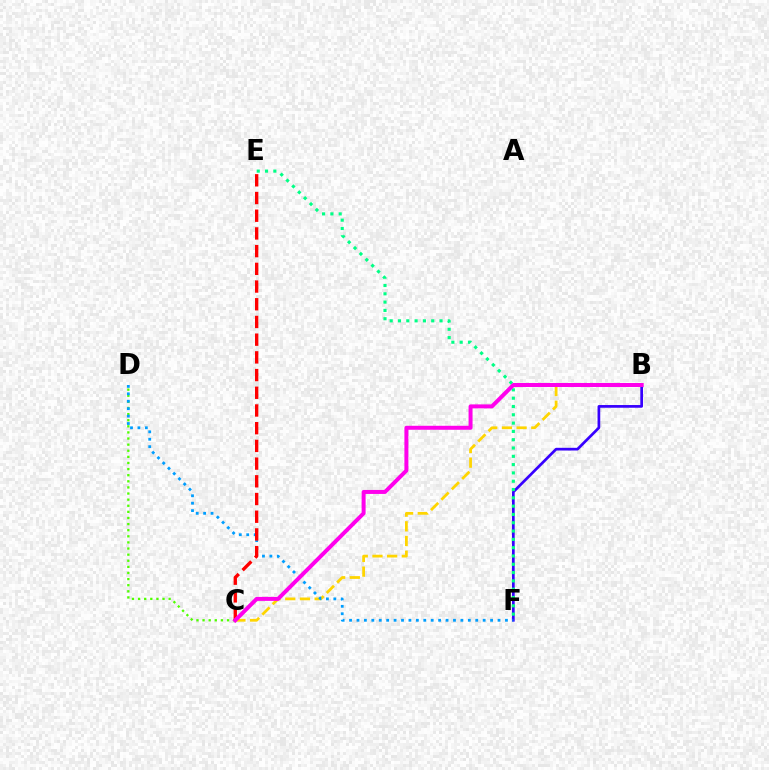{('C', 'D'): [{'color': '#4fff00', 'line_style': 'dotted', 'thickness': 1.66}], ('B', 'C'): [{'color': '#ffd500', 'line_style': 'dashed', 'thickness': 1.99}, {'color': '#ff00ed', 'line_style': 'solid', 'thickness': 2.87}], ('B', 'F'): [{'color': '#3700ff', 'line_style': 'solid', 'thickness': 1.95}], ('E', 'F'): [{'color': '#00ff86', 'line_style': 'dotted', 'thickness': 2.26}], ('D', 'F'): [{'color': '#009eff', 'line_style': 'dotted', 'thickness': 2.02}], ('C', 'E'): [{'color': '#ff0000', 'line_style': 'dashed', 'thickness': 2.41}]}